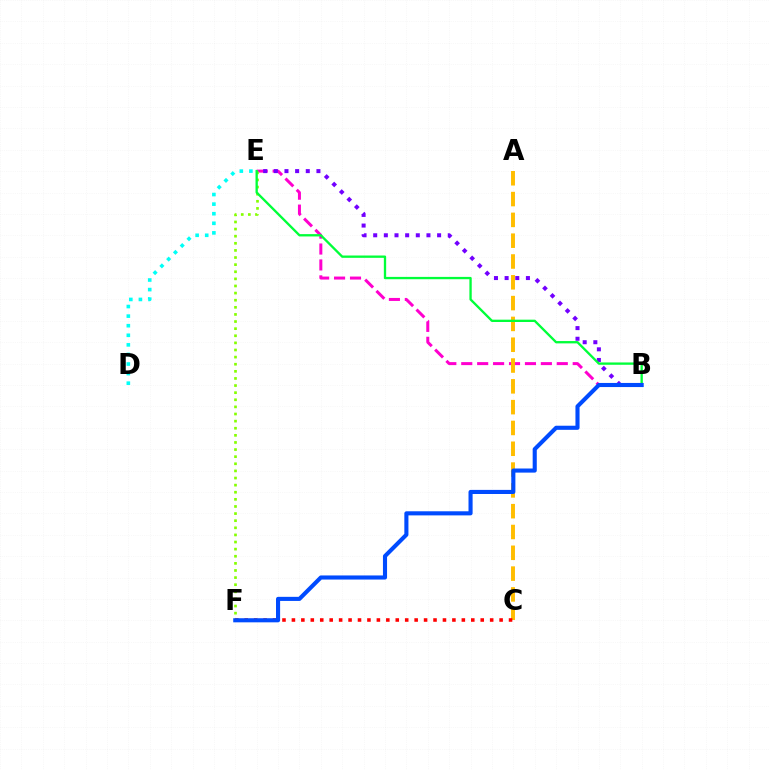{('B', 'E'): [{'color': '#ff00cf', 'line_style': 'dashed', 'thickness': 2.16}, {'color': '#7200ff', 'line_style': 'dotted', 'thickness': 2.89}, {'color': '#00ff39', 'line_style': 'solid', 'thickness': 1.67}], ('A', 'C'): [{'color': '#ffbd00', 'line_style': 'dashed', 'thickness': 2.83}], ('C', 'F'): [{'color': '#ff0000', 'line_style': 'dotted', 'thickness': 2.56}], ('E', 'F'): [{'color': '#84ff00', 'line_style': 'dotted', 'thickness': 1.93}], ('D', 'E'): [{'color': '#00fff6', 'line_style': 'dotted', 'thickness': 2.6}], ('B', 'F'): [{'color': '#004bff', 'line_style': 'solid', 'thickness': 2.95}]}